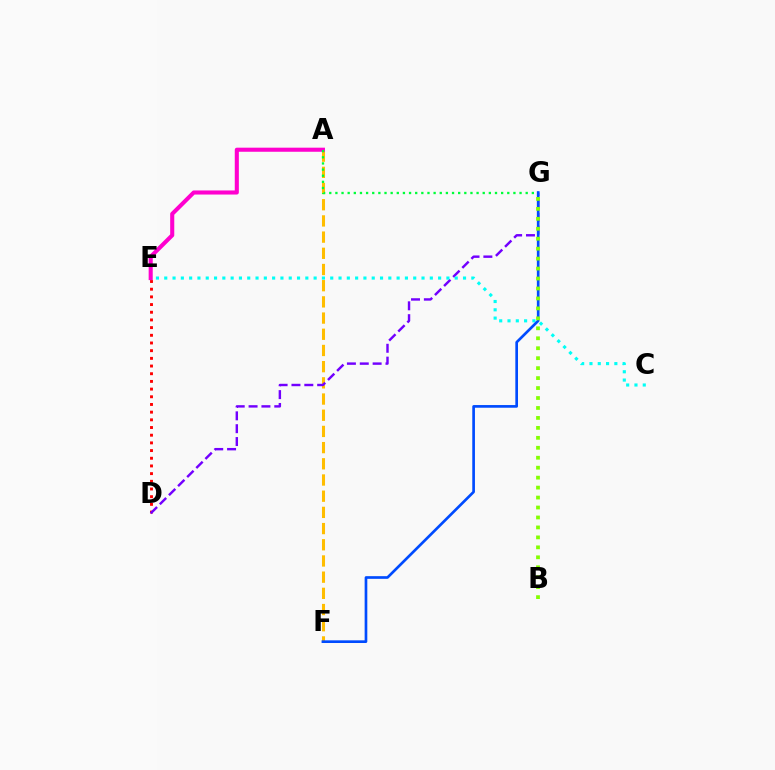{('A', 'F'): [{'color': '#ffbd00', 'line_style': 'dashed', 'thickness': 2.2}], ('D', 'E'): [{'color': '#ff0000', 'line_style': 'dotted', 'thickness': 2.09}], ('D', 'G'): [{'color': '#7200ff', 'line_style': 'dashed', 'thickness': 1.75}], ('A', 'E'): [{'color': '#ff00cf', 'line_style': 'solid', 'thickness': 2.94}], ('C', 'E'): [{'color': '#00fff6', 'line_style': 'dotted', 'thickness': 2.25}], ('A', 'G'): [{'color': '#00ff39', 'line_style': 'dotted', 'thickness': 1.67}], ('F', 'G'): [{'color': '#004bff', 'line_style': 'solid', 'thickness': 1.92}], ('B', 'G'): [{'color': '#84ff00', 'line_style': 'dotted', 'thickness': 2.7}]}